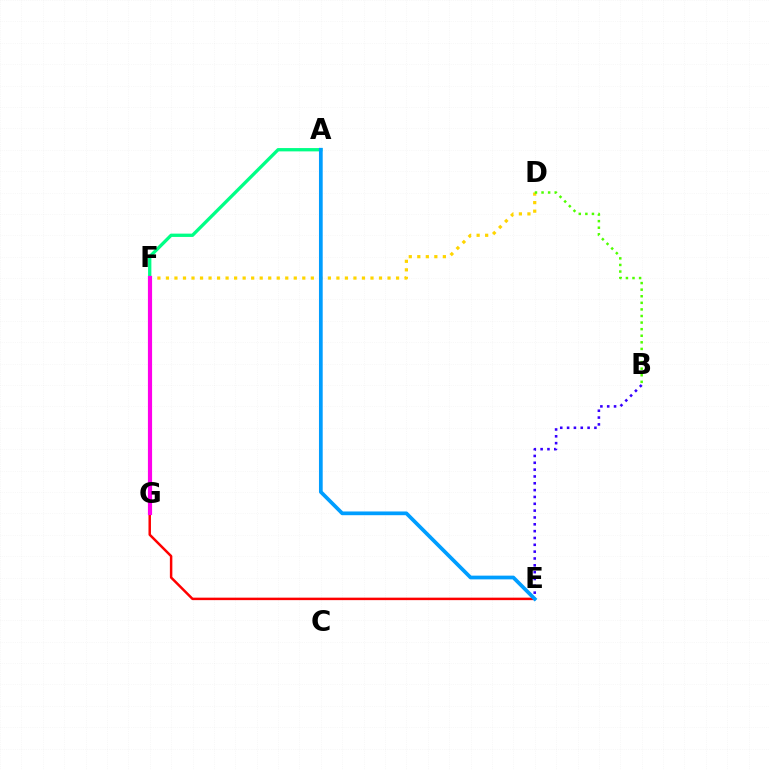{('A', 'G'): [{'color': '#00ff86', 'line_style': 'solid', 'thickness': 2.38}], ('D', 'F'): [{'color': '#ffd500', 'line_style': 'dotted', 'thickness': 2.32}], ('B', 'D'): [{'color': '#4fff00', 'line_style': 'dotted', 'thickness': 1.79}], ('E', 'G'): [{'color': '#ff0000', 'line_style': 'solid', 'thickness': 1.79}], ('B', 'E'): [{'color': '#3700ff', 'line_style': 'dotted', 'thickness': 1.86}], ('F', 'G'): [{'color': '#ff00ed', 'line_style': 'solid', 'thickness': 3.0}], ('A', 'E'): [{'color': '#009eff', 'line_style': 'solid', 'thickness': 2.68}]}